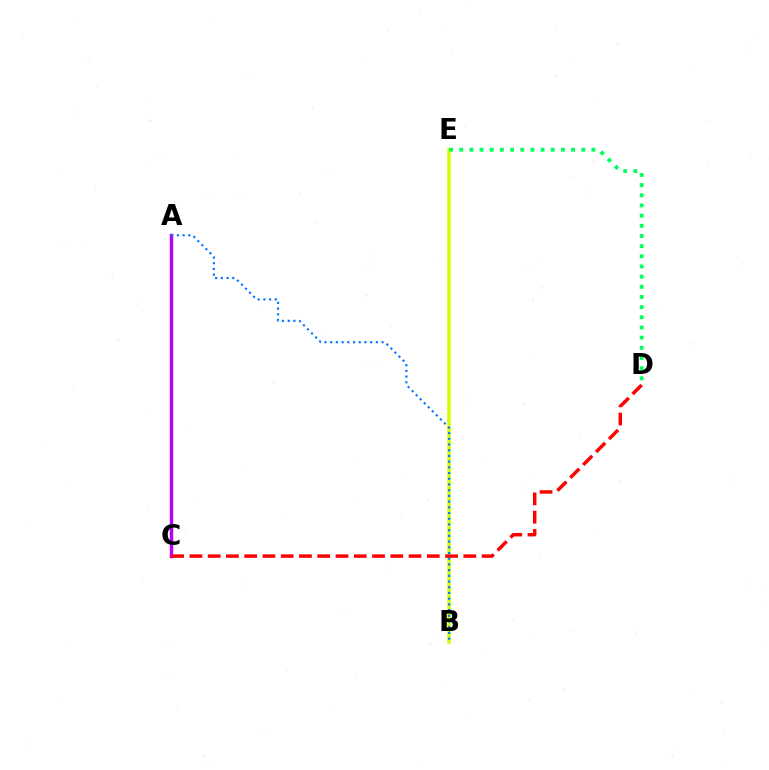{('B', 'E'): [{'color': '#d1ff00', 'line_style': 'solid', 'thickness': 2.58}], ('A', 'C'): [{'color': '#b900ff', 'line_style': 'solid', 'thickness': 2.47}], ('D', 'E'): [{'color': '#00ff5c', 'line_style': 'dotted', 'thickness': 2.76}], ('C', 'D'): [{'color': '#ff0000', 'line_style': 'dashed', 'thickness': 2.48}], ('A', 'B'): [{'color': '#0074ff', 'line_style': 'dotted', 'thickness': 1.55}]}